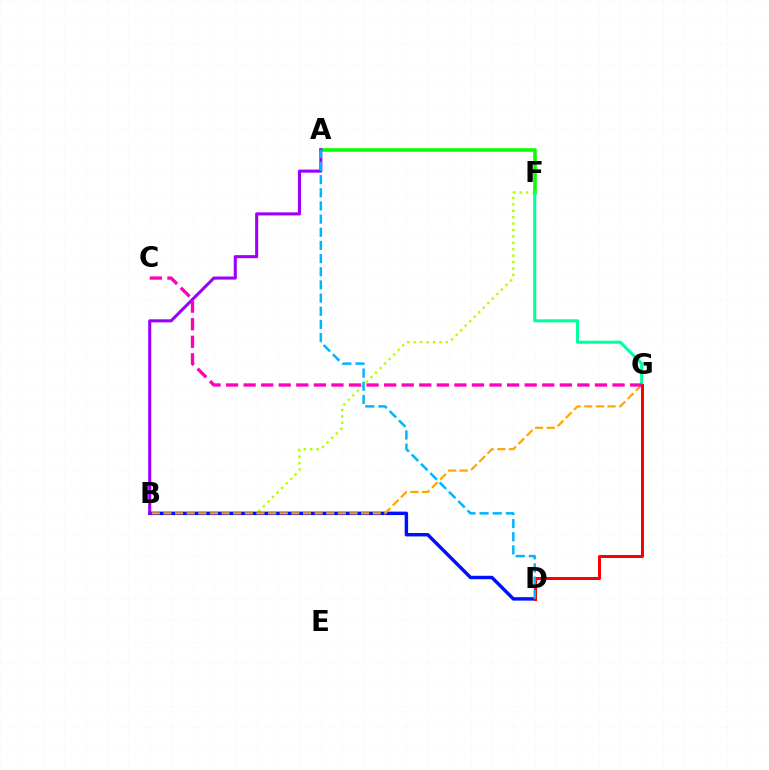{('A', 'F'): [{'color': '#08ff00', 'line_style': 'solid', 'thickness': 2.55}], ('B', 'F'): [{'color': '#b3ff00', 'line_style': 'dotted', 'thickness': 1.74}], ('B', 'D'): [{'color': '#0010ff', 'line_style': 'solid', 'thickness': 2.48}], ('B', 'G'): [{'color': '#ffa500', 'line_style': 'dashed', 'thickness': 1.58}], ('A', 'B'): [{'color': '#9b00ff', 'line_style': 'solid', 'thickness': 2.21}], ('F', 'G'): [{'color': '#00ff9d', 'line_style': 'solid', 'thickness': 2.2}], ('D', 'G'): [{'color': '#ff0000', 'line_style': 'solid', 'thickness': 2.16}], ('A', 'D'): [{'color': '#00b5ff', 'line_style': 'dashed', 'thickness': 1.79}], ('C', 'G'): [{'color': '#ff00bd', 'line_style': 'dashed', 'thickness': 2.39}]}